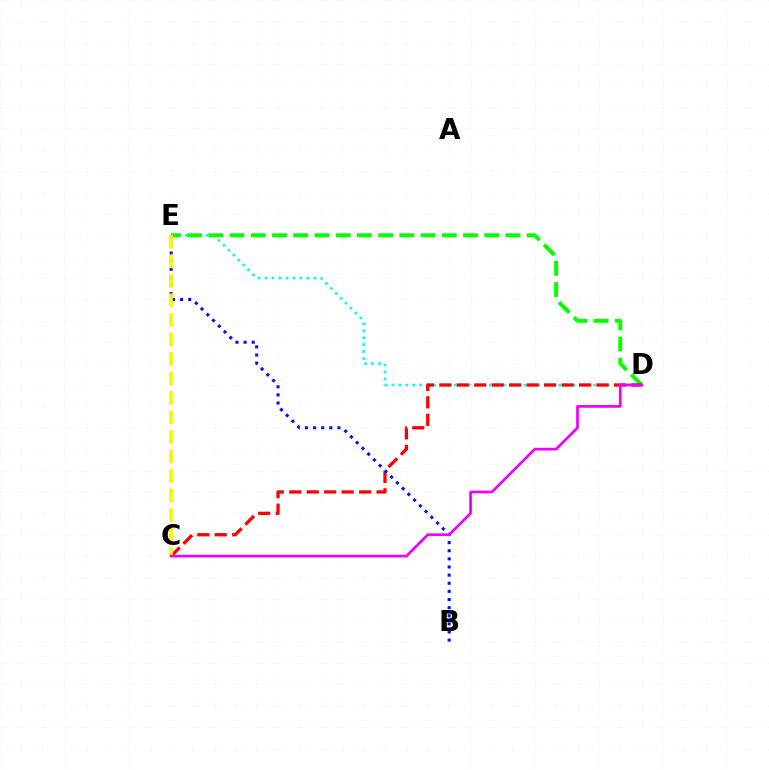{('D', 'E'): [{'color': '#00fff6', 'line_style': 'dotted', 'thickness': 1.89}, {'color': '#08ff00', 'line_style': 'dashed', 'thickness': 2.88}], ('C', 'D'): [{'color': '#ff0000', 'line_style': 'dashed', 'thickness': 2.37}, {'color': '#ee00ff', 'line_style': 'solid', 'thickness': 1.95}], ('B', 'E'): [{'color': '#0010ff', 'line_style': 'dotted', 'thickness': 2.21}], ('C', 'E'): [{'color': '#fcf500', 'line_style': 'dashed', 'thickness': 2.65}]}